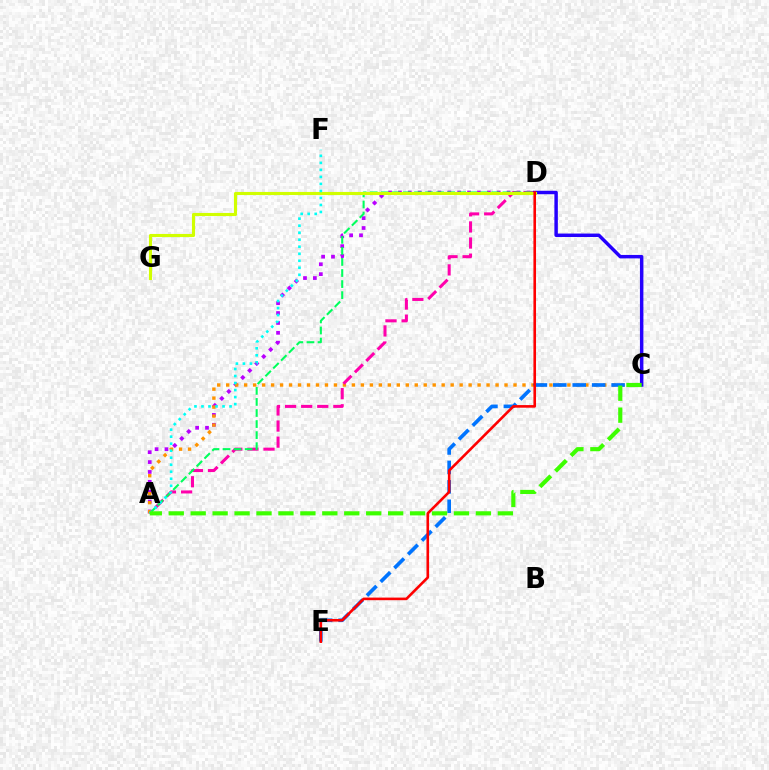{('A', 'D'): [{'color': '#b900ff', 'line_style': 'dotted', 'thickness': 2.68}, {'color': '#ff00ac', 'line_style': 'dashed', 'thickness': 2.19}, {'color': '#00ff5c', 'line_style': 'dashed', 'thickness': 1.5}], ('A', 'C'): [{'color': '#ff9400', 'line_style': 'dotted', 'thickness': 2.44}, {'color': '#3dff00', 'line_style': 'dashed', 'thickness': 2.98}], ('C', 'E'): [{'color': '#0074ff', 'line_style': 'dashed', 'thickness': 2.64}], ('C', 'D'): [{'color': '#2500ff', 'line_style': 'solid', 'thickness': 2.49}], ('D', 'G'): [{'color': '#d1ff00', 'line_style': 'solid', 'thickness': 2.23}], ('A', 'F'): [{'color': '#00fff6', 'line_style': 'dotted', 'thickness': 1.91}], ('D', 'E'): [{'color': '#ff0000', 'line_style': 'solid', 'thickness': 1.88}]}